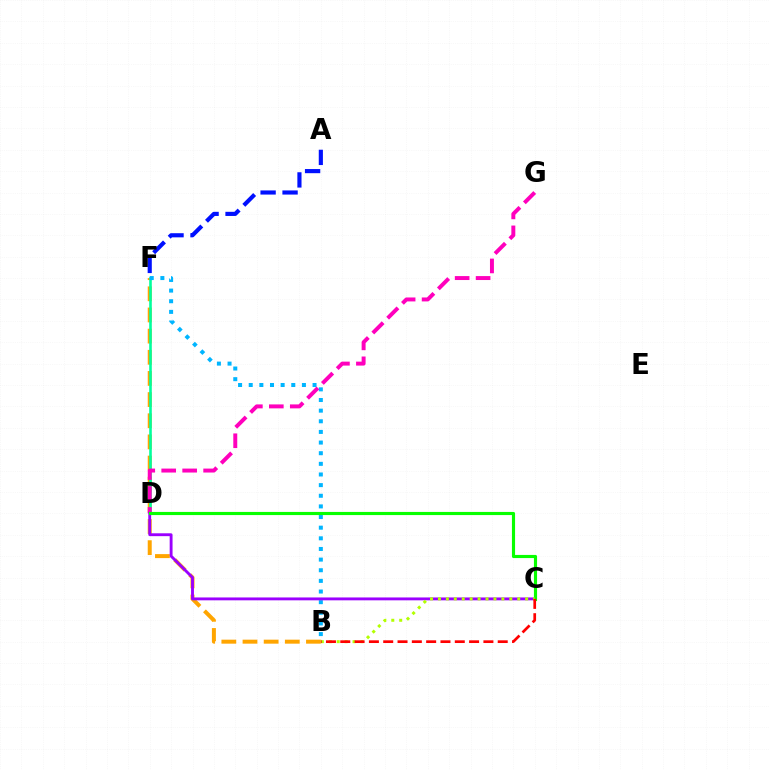{('B', 'F'): [{'color': '#ffa500', 'line_style': 'dashed', 'thickness': 2.87}, {'color': '#00b5ff', 'line_style': 'dotted', 'thickness': 2.89}], ('D', 'F'): [{'color': '#00ff9d', 'line_style': 'solid', 'thickness': 1.87}], ('A', 'F'): [{'color': '#0010ff', 'line_style': 'dashed', 'thickness': 2.98}], ('D', 'G'): [{'color': '#ff00bd', 'line_style': 'dashed', 'thickness': 2.85}], ('C', 'D'): [{'color': '#9b00ff', 'line_style': 'solid', 'thickness': 2.07}, {'color': '#08ff00', 'line_style': 'solid', 'thickness': 2.26}], ('B', 'C'): [{'color': '#b3ff00', 'line_style': 'dotted', 'thickness': 2.15}, {'color': '#ff0000', 'line_style': 'dashed', 'thickness': 1.94}]}